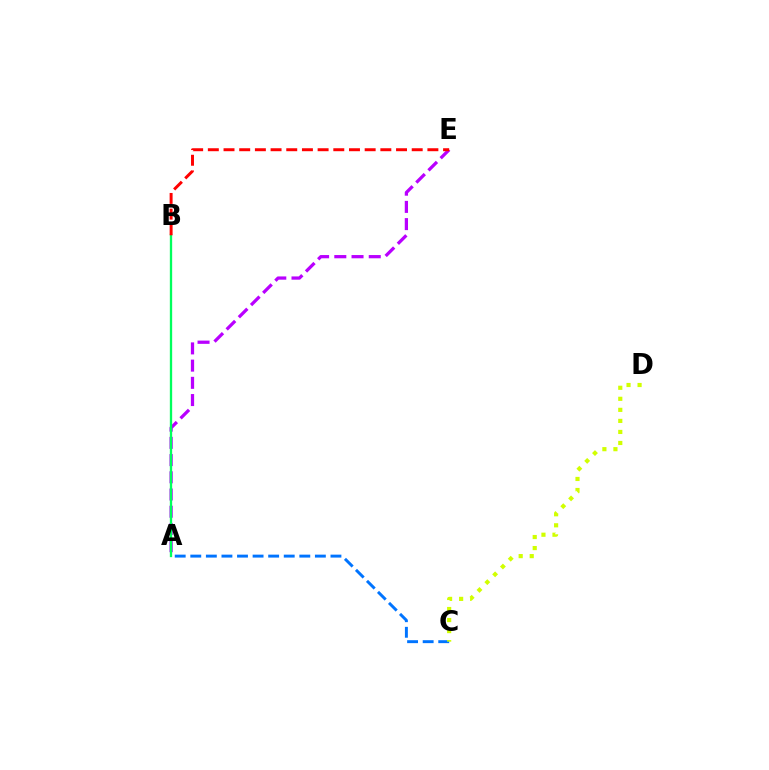{('A', 'E'): [{'color': '#b900ff', 'line_style': 'dashed', 'thickness': 2.34}], ('A', 'B'): [{'color': '#00ff5c', 'line_style': 'solid', 'thickness': 1.67}], ('A', 'C'): [{'color': '#0074ff', 'line_style': 'dashed', 'thickness': 2.12}], ('B', 'E'): [{'color': '#ff0000', 'line_style': 'dashed', 'thickness': 2.13}], ('C', 'D'): [{'color': '#d1ff00', 'line_style': 'dotted', 'thickness': 3.0}]}